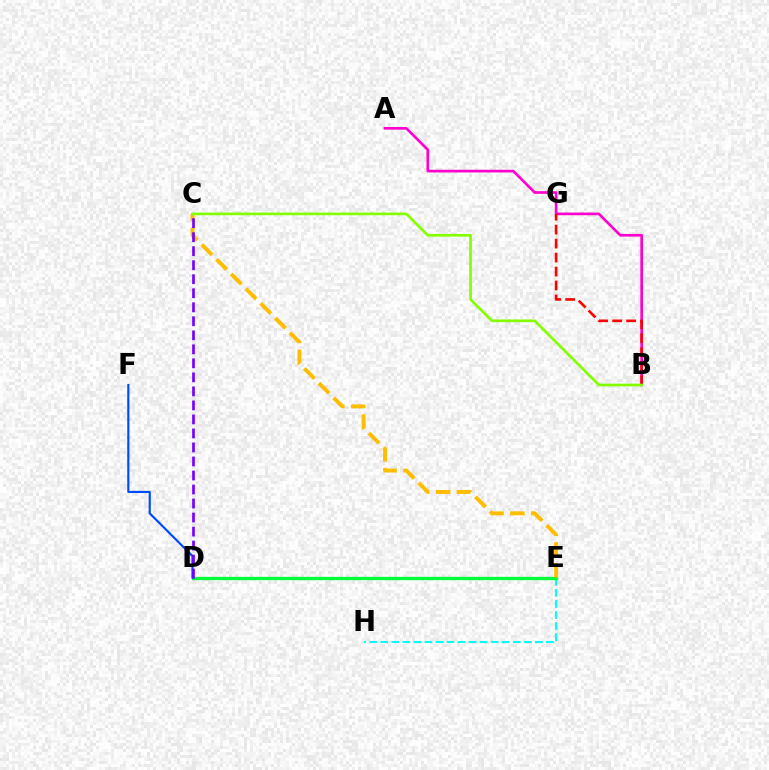{('E', 'H'): [{'color': '#00fff6', 'line_style': 'dashed', 'thickness': 1.5}], ('A', 'B'): [{'color': '#ff00cf', 'line_style': 'solid', 'thickness': 1.92}], ('D', 'E'): [{'color': '#00ff39', 'line_style': 'solid', 'thickness': 2.38}], ('D', 'F'): [{'color': '#004bff', 'line_style': 'solid', 'thickness': 1.57}], ('C', 'E'): [{'color': '#ffbd00', 'line_style': 'dashed', 'thickness': 2.82}], ('B', 'G'): [{'color': '#ff0000', 'line_style': 'dashed', 'thickness': 1.9}], ('B', 'C'): [{'color': '#84ff00', 'line_style': 'solid', 'thickness': 1.94}], ('C', 'D'): [{'color': '#7200ff', 'line_style': 'dashed', 'thickness': 1.9}]}